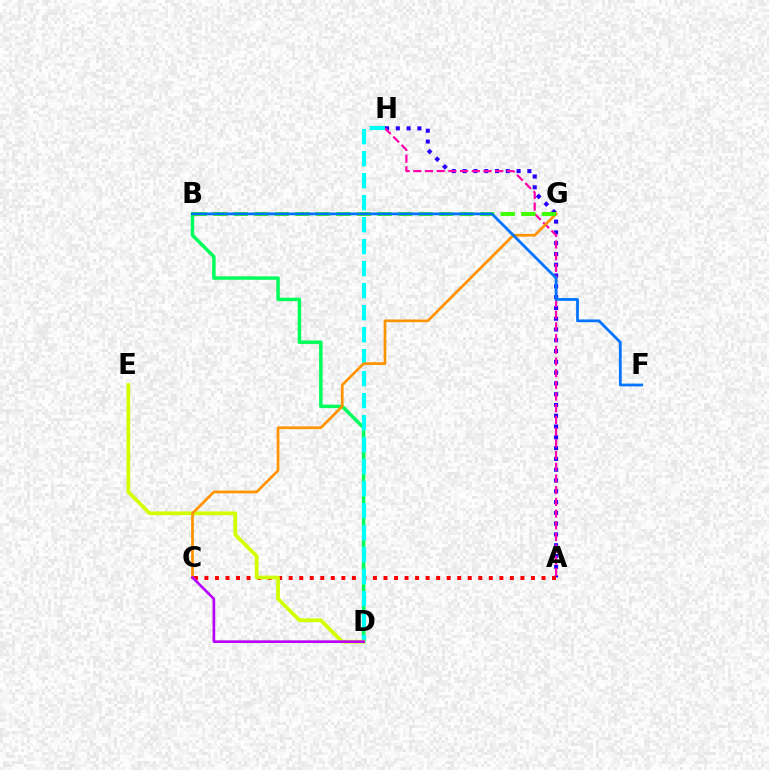{('A', 'H'): [{'color': '#2500ff', 'line_style': 'dotted', 'thickness': 2.93}, {'color': '#ff00ac', 'line_style': 'dashed', 'thickness': 1.59}], ('A', 'C'): [{'color': '#ff0000', 'line_style': 'dotted', 'thickness': 2.86}], ('B', 'D'): [{'color': '#00ff5c', 'line_style': 'solid', 'thickness': 2.51}], ('D', 'H'): [{'color': '#00fff6', 'line_style': 'dashed', 'thickness': 2.99}], ('D', 'E'): [{'color': '#d1ff00', 'line_style': 'solid', 'thickness': 2.68}], ('C', 'G'): [{'color': '#ff9400', 'line_style': 'solid', 'thickness': 1.95}], ('B', 'G'): [{'color': '#3dff00', 'line_style': 'dashed', 'thickness': 2.79}], ('C', 'D'): [{'color': '#b900ff', 'line_style': 'solid', 'thickness': 1.92}], ('B', 'F'): [{'color': '#0074ff', 'line_style': 'solid', 'thickness': 1.99}]}